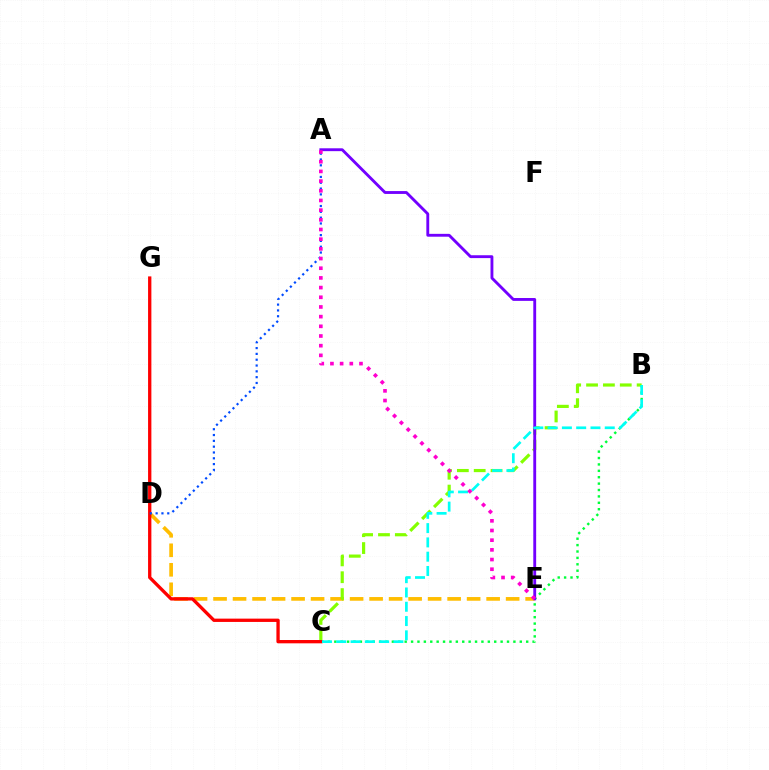{('B', 'C'): [{'color': '#00ff39', 'line_style': 'dotted', 'thickness': 1.74}, {'color': '#84ff00', 'line_style': 'dashed', 'thickness': 2.29}, {'color': '#00fff6', 'line_style': 'dashed', 'thickness': 1.94}], ('D', 'E'): [{'color': '#ffbd00', 'line_style': 'dashed', 'thickness': 2.65}], ('C', 'G'): [{'color': '#ff0000', 'line_style': 'solid', 'thickness': 2.38}], ('A', 'E'): [{'color': '#7200ff', 'line_style': 'solid', 'thickness': 2.06}, {'color': '#ff00cf', 'line_style': 'dotted', 'thickness': 2.63}], ('A', 'D'): [{'color': '#004bff', 'line_style': 'dotted', 'thickness': 1.58}]}